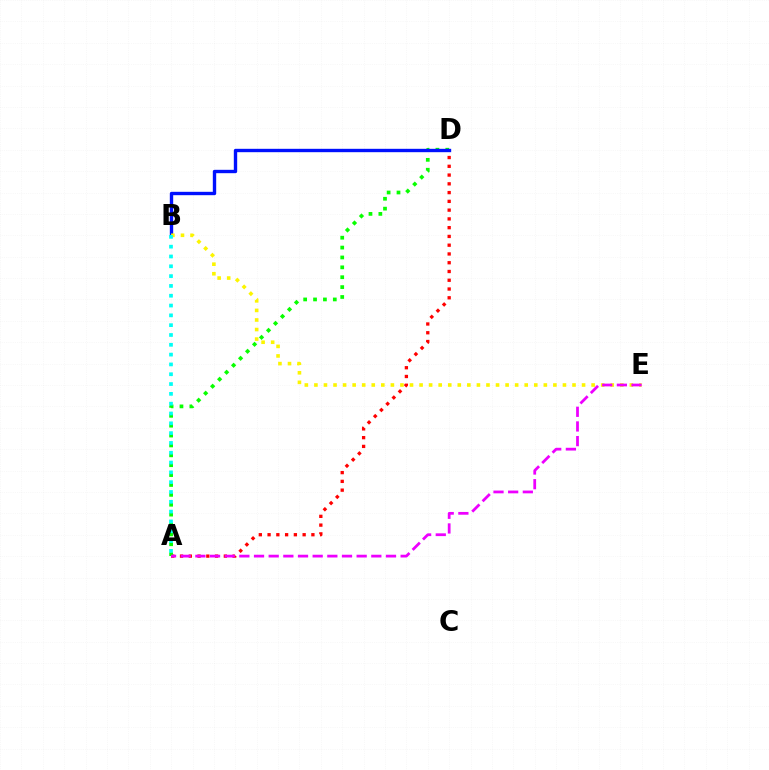{('A', 'D'): [{'color': '#ff0000', 'line_style': 'dotted', 'thickness': 2.38}, {'color': '#08ff00', 'line_style': 'dotted', 'thickness': 2.68}], ('B', 'D'): [{'color': '#0010ff', 'line_style': 'solid', 'thickness': 2.43}], ('B', 'E'): [{'color': '#fcf500', 'line_style': 'dotted', 'thickness': 2.6}], ('A', 'B'): [{'color': '#00fff6', 'line_style': 'dotted', 'thickness': 2.67}], ('A', 'E'): [{'color': '#ee00ff', 'line_style': 'dashed', 'thickness': 1.99}]}